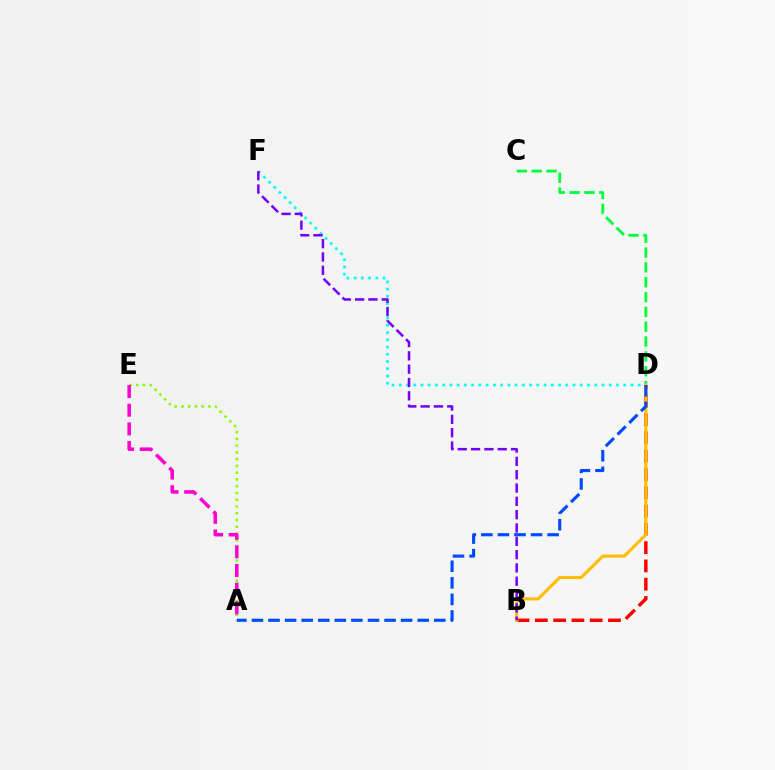{('D', 'F'): [{'color': '#00fff6', 'line_style': 'dotted', 'thickness': 1.97}], ('A', 'E'): [{'color': '#84ff00', 'line_style': 'dotted', 'thickness': 1.84}, {'color': '#ff00cf', 'line_style': 'dashed', 'thickness': 2.54}], ('B', 'D'): [{'color': '#ff0000', 'line_style': 'dashed', 'thickness': 2.48}, {'color': '#ffbd00', 'line_style': 'solid', 'thickness': 2.24}], ('C', 'D'): [{'color': '#00ff39', 'line_style': 'dashed', 'thickness': 2.02}], ('B', 'F'): [{'color': '#7200ff', 'line_style': 'dashed', 'thickness': 1.81}], ('A', 'D'): [{'color': '#004bff', 'line_style': 'dashed', 'thickness': 2.25}]}